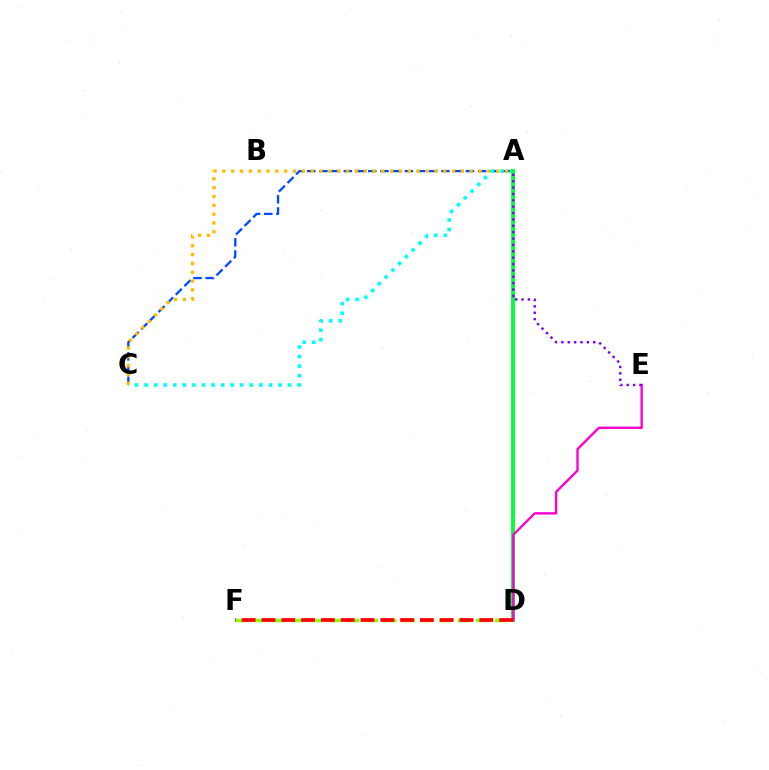{('A', 'C'): [{'color': '#004bff', 'line_style': 'dashed', 'thickness': 1.66}, {'color': '#ffbd00', 'line_style': 'dotted', 'thickness': 2.4}, {'color': '#00fff6', 'line_style': 'dotted', 'thickness': 2.6}], ('A', 'D'): [{'color': '#00ff39', 'line_style': 'solid', 'thickness': 2.79}], ('D', 'F'): [{'color': '#84ff00', 'line_style': 'dashed', 'thickness': 2.51}, {'color': '#ff0000', 'line_style': 'dashed', 'thickness': 2.69}], ('D', 'E'): [{'color': '#ff00cf', 'line_style': 'solid', 'thickness': 1.71}], ('A', 'E'): [{'color': '#7200ff', 'line_style': 'dotted', 'thickness': 1.73}]}